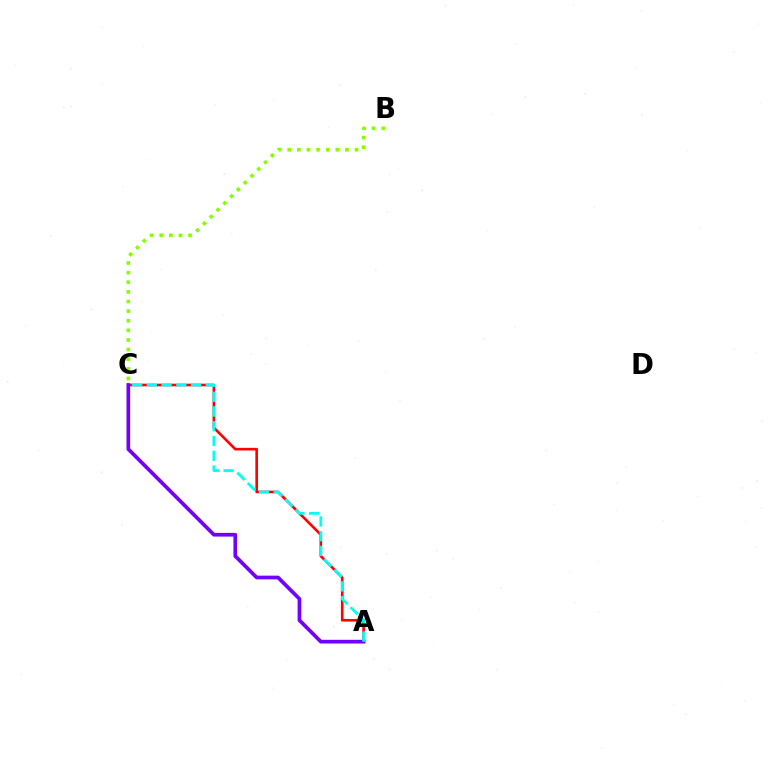{('A', 'C'): [{'color': '#ff0000', 'line_style': 'solid', 'thickness': 1.89}, {'color': '#7200ff', 'line_style': 'solid', 'thickness': 2.66}, {'color': '#00fff6', 'line_style': 'dashed', 'thickness': 2.0}], ('B', 'C'): [{'color': '#84ff00', 'line_style': 'dotted', 'thickness': 2.61}]}